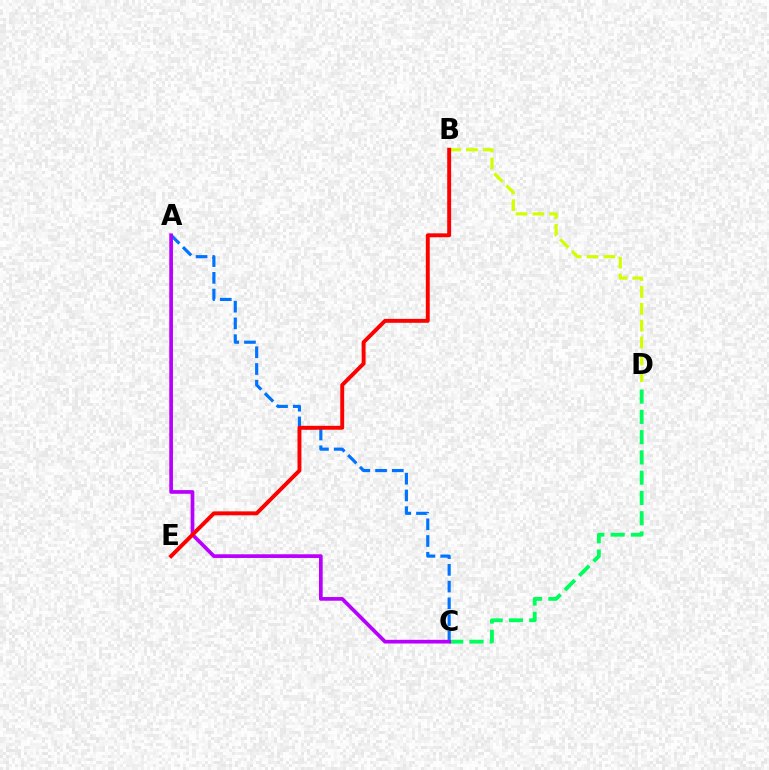{('B', 'D'): [{'color': '#d1ff00', 'line_style': 'dashed', 'thickness': 2.29}], ('A', 'C'): [{'color': '#0074ff', 'line_style': 'dashed', 'thickness': 2.27}, {'color': '#b900ff', 'line_style': 'solid', 'thickness': 2.66}], ('C', 'D'): [{'color': '#00ff5c', 'line_style': 'dashed', 'thickness': 2.75}], ('B', 'E'): [{'color': '#ff0000', 'line_style': 'solid', 'thickness': 2.82}]}